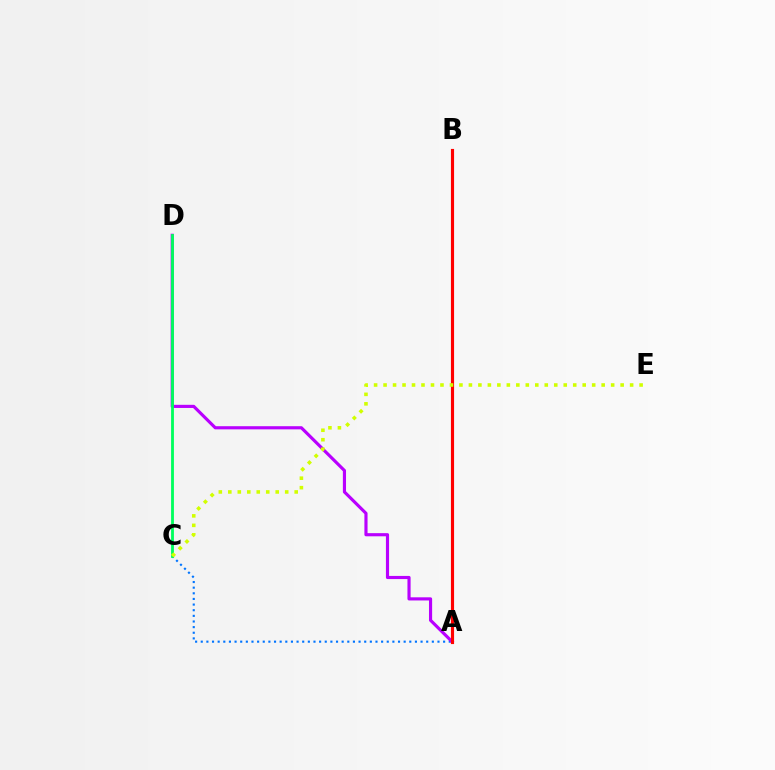{('A', 'C'): [{'color': '#0074ff', 'line_style': 'dotted', 'thickness': 1.53}], ('A', 'D'): [{'color': '#b900ff', 'line_style': 'solid', 'thickness': 2.27}], ('C', 'D'): [{'color': '#00ff5c', 'line_style': 'solid', 'thickness': 2.03}], ('A', 'B'): [{'color': '#ff0000', 'line_style': 'solid', 'thickness': 2.26}], ('C', 'E'): [{'color': '#d1ff00', 'line_style': 'dotted', 'thickness': 2.58}]}